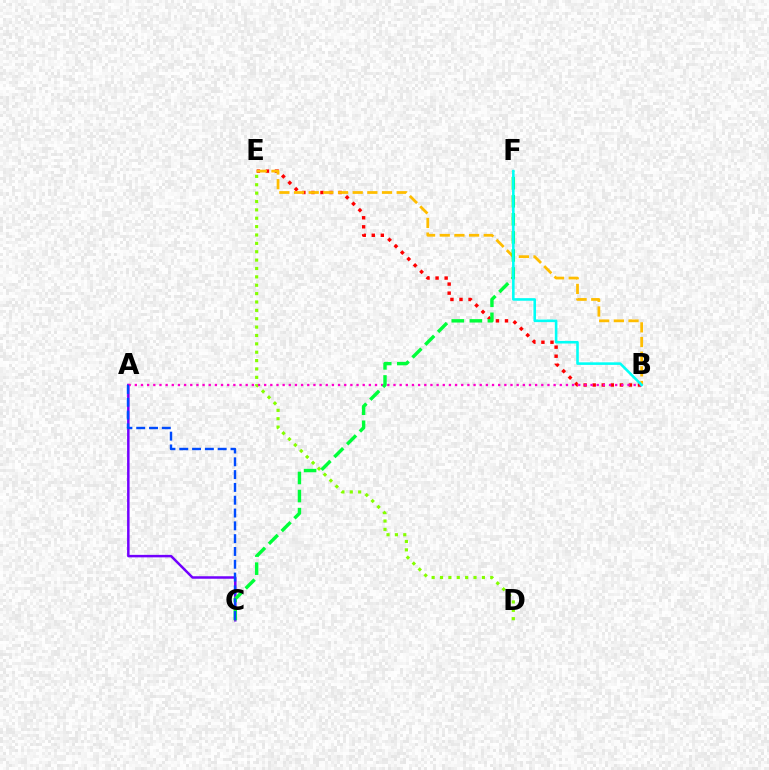{('D', 'E'): [{'color': '#84ff00', 'line_style': 'dotted', 'thickness': 2.28}], ('B', 'E'): [{'color': '#ff0000', 'line_style': 'dotted', 'thickness': 2.46}, {'color': '#ffbd00', 'line_style': 'dashed', 'thickness': 1.99}], ('A', 'C'): [{'color': '#7200ff', 'line_style': 'solid', 'thickness': 1.79}, {'color': '#004bff', 'line_style': 'dashed', 'thickness': 1.74}], ('A', 'B'): [{'color': '#ff00cf', 'line_style': 'dotted', 'thickness': 1.67}], ('C', 'F'): [{'color': '#00ff39', 'line_style': 'dashed', 'thickness': 2.45}], ('B', 'F'): [{'color': '#00fff6', 'line_style': 'solid', 'thickness': 1.86}]}